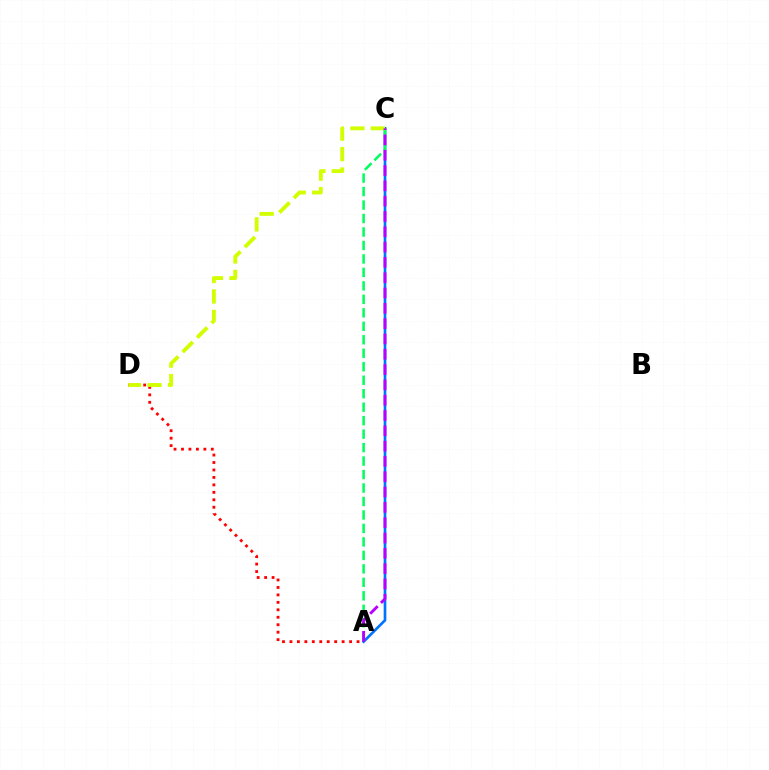{('A', 'D'): [{'color': '#ff0000', 'line_style': 'dotted', 'thickness': 2.03}], ('A', 'C'): [{'color': '#0074ff', 'line_style': 'solid', 'thickness': 1.92}, {'color': '#00ff5c', 'line_style': 'dashed', 'thickness': 1.83}, {'color': '#b900ff', 'line_style': 'dashed', 'thickness': 2.08}], ('C', 'D'): [{'color': '#d1ff00', 'line_style': 'dashed', 'thickness': 2.78}]}